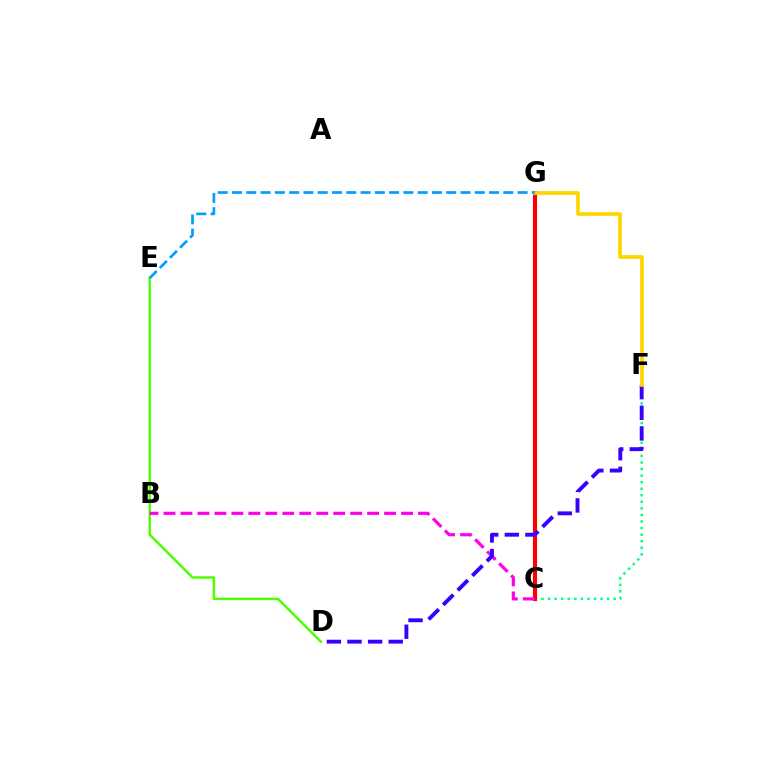{('C', 'F'): [{'color': '#00ff86', 'line_style': 'dotted', 'thickness': 1.78}], ('C', 'G'): [{'color': '#ff0000', 'line_style': 'solid', 'thickness': 2.96}], ('D', 'E'): [{'color': '#4fff00', 'line_style': 'solid', 'thickness': 1.79}], ('B', 'C'): [{'color': '#ff00ed', 'line_style': 'dashed', 'thickness': 2.31}], ('D', 'F'): [{'color': '#3700ff', 'line_style': 'dashed', 'thickness': 2.8}], ('F', 'G'): [{'color': '#ffd500', 'line_style': 'solid', 'thickness': 2.65}], ('E', 'G'): [{'color': '#009eff', 'line_style': 'dashed', 'thickness': 1.94}]}